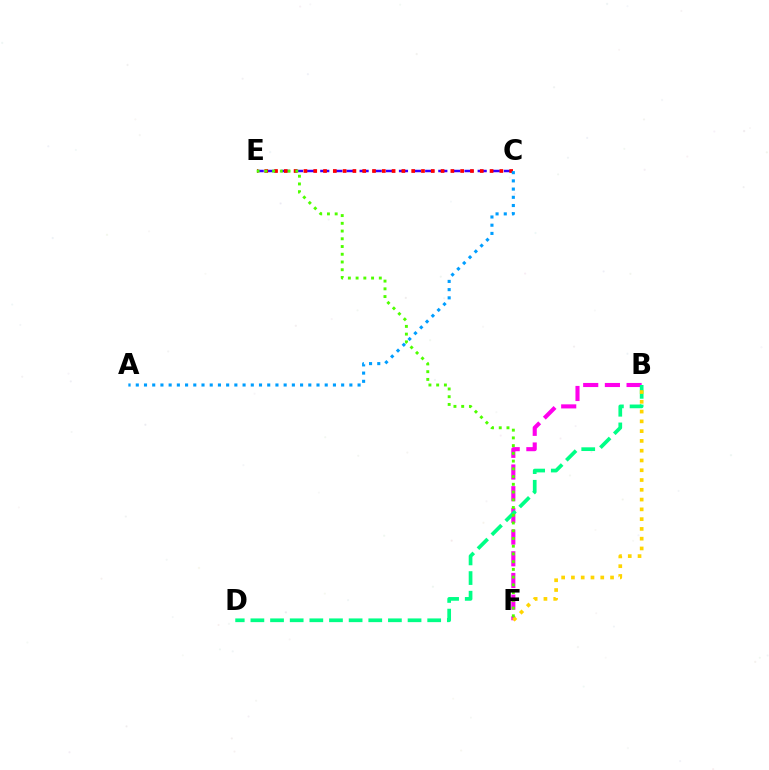{('B', 'F'): [{'color': '#ff00ed', 'line_style': 'dashed', 'thickness': 2.95}, {'color': '#ffd500', 'line_style': 'dotted', 'thickness': 2.66}], ('C', 'E'): [{'color': '#3700ff', 'line_style': 'dashed', 'thickness': 1.78}, {'color': '#ff0000', 'line_style': 'dotted', 'thickness': 2.66}], ('B', 'D'): [{'color': '#00ff86', 'line_style': 'dashed', 'thickness': 2.67}], ('E', 'F'): [{'color': '#4fff00', 'line_style': 'dotted', 'thickness': 2.1}], ('A', 'C'): [{'color': '#009eff', 'line_style': 'dotted', 'thickness': 2.23}]}